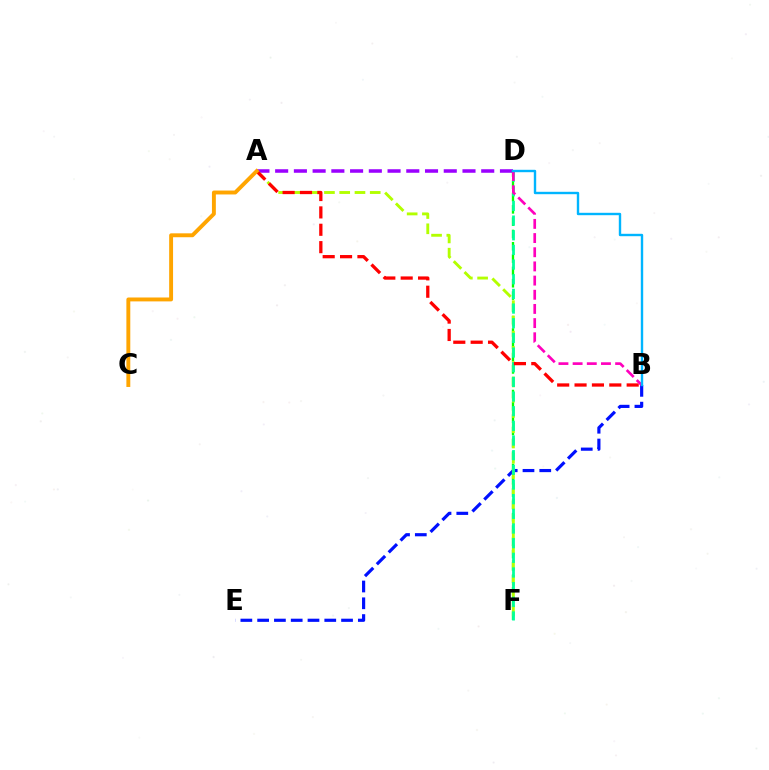{('A', 'D'): [{'color': '#9b00ff', 'line_style': 'dashed', 'thickness': 2.54}], ('D', 'F'): [{'color': '#08ff00', 'line_style': 'dashed', 'thickness': 1.67}, {'color': '#00ff9d', 'line_style': 'dashed', 'thickness': 1.99}], ('B', 'E'): [{'color': '#0010ff', 'line_style': 'dashed', 'thickness': 2.28}], ('A', 'F'): [{'color': '#b3ff00', 'line_style': 'dashed', 'thickness': 2.07}], ('A', 'B'): [{'color': '#ff0000', 'line_style': 'dashed', 'thickness': 2.36}], ('B', 'D'): [{'color': '#ff00bd', 'line_style': 'dashed', 'thickness': 1.93}, {'color': '#00b5ff', 'line_style': 'solid', 'thickness': 1.73}], ('A', 'C'): [{'color': '#ffa500', 'line_style': 'solid', 'thickness': 2.81}]}